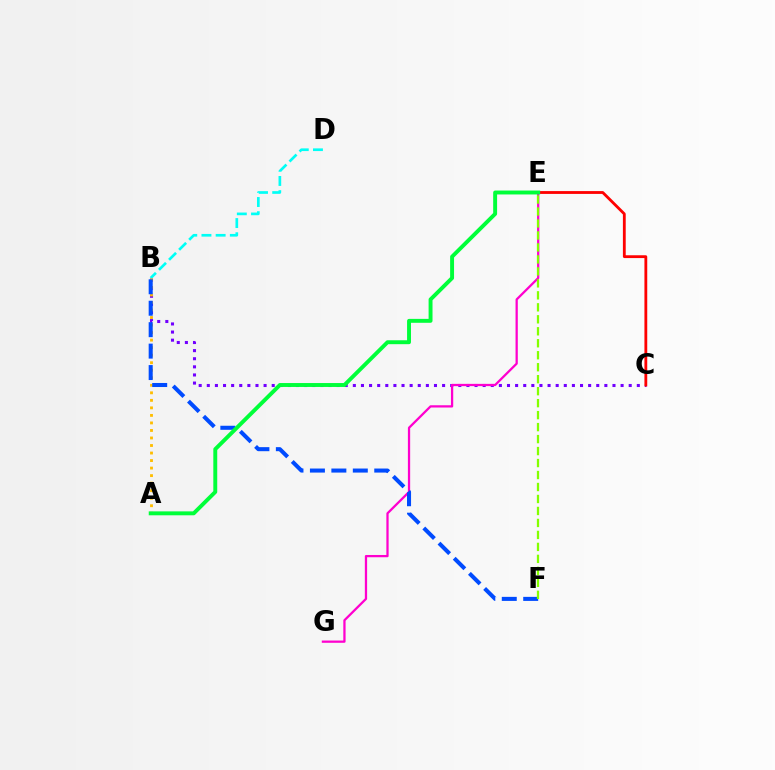{('B', 'C'): [{'color': '#7200ff', 'line_style': 'dotted', 'thickness': 2.2}], ('B', 'D'): [{'color': '#00fff6', 'line_style': 'dashed', 'thickness': 1.93}], ('E', 'G'): [{'color': '#ff00cf', 'line_style': 'solid', 'thickness': 1.63}], ('A', 'B'): [{'color': '#ffbd00', 'line_style': 'dotted', 'thickness': 2.04}], ('B', 'F'): [{'color': '#004bff', 'line_style': 'dashed', 'thickness': 2.91}], ('C', 'E'): [{'color': '#ff0000', 'line_style': 'solid', 'thickness': 2.03}], ('A', 'E'): [{'color': '#00ff39', 'line_style': 'solid', 'thickness': 2.82}], ('E', 'F'): [{'color': '#84ff00', 'line_style': 'dashed', 'thickness': 1.63}]}